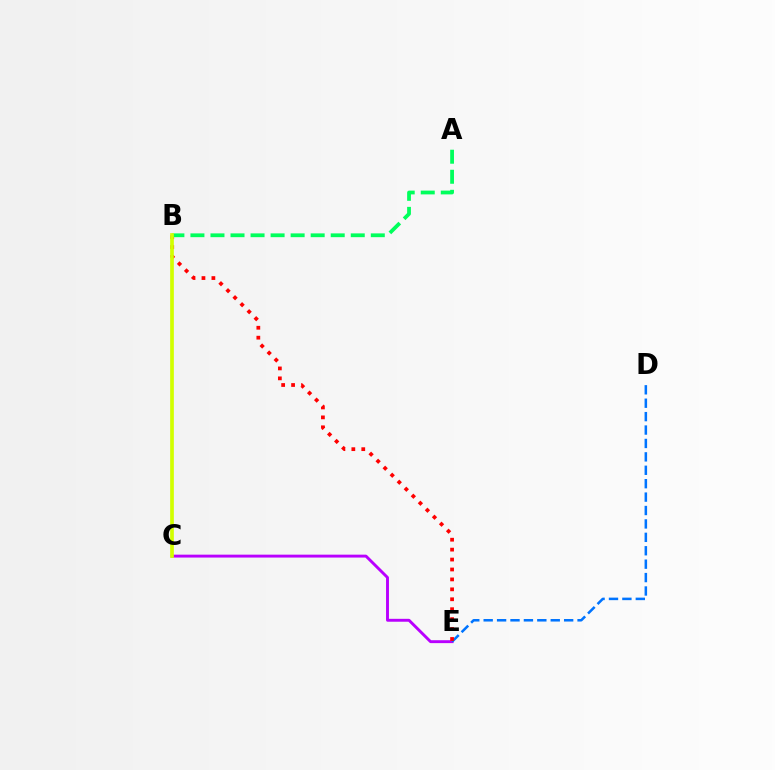{('C', 'E'): [{'color': '#b900ff', 'line_style': 'solid', 'thickness': 2.09}], ('D', 'E'): [{'color': '#0074ff', 'line_style': 'dashed', 'thickness': 1.82}], ('B', 'E'): [{'color': '#ff0000', 'line_style': 'dotted', 'thickness': 2.7}], ('A', 'B'): [{'color': '#00ff5c', 'line_style': 'dashed', 'thickness': 2.72}], ('B', 'C'): [{'color': '#d1ff00', 'line_style': 'solid', 'thickness': 2.66}]}